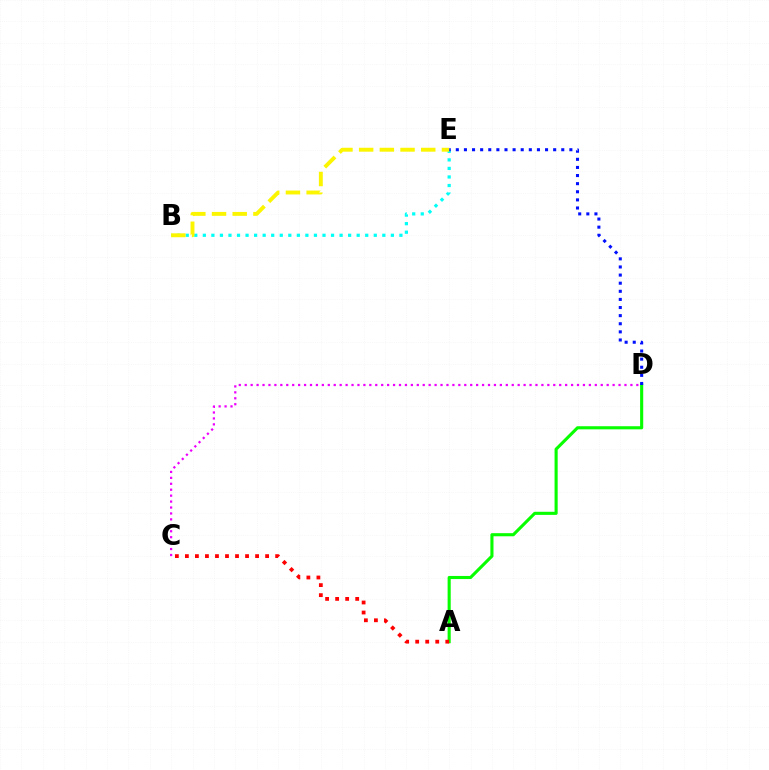{('B', 'E'): [{'color': '#00fff6', 'line_style': 'dotted', 'thickness': 2.32}, {'color': '#fcf500', 'line_style': 'dashed', 'thickness': 2.81}], ('A', 'D'): [{'color': '#08ff00', 'line_style': 'solid', 'thickness': 2.24}], ('A', 'C'): [{'color': '#ff0000', 'line_style': 'dotted', 'thickness': 2.72}], ('D', 'E'): [{'color': '#0010ff', 'line_style': 'dotted', 'thickness': 2.2}], ('C', 'D'): [{'color': '#ee00ff', 'line_style': 'dotted', 'thickness': 1.61}]}